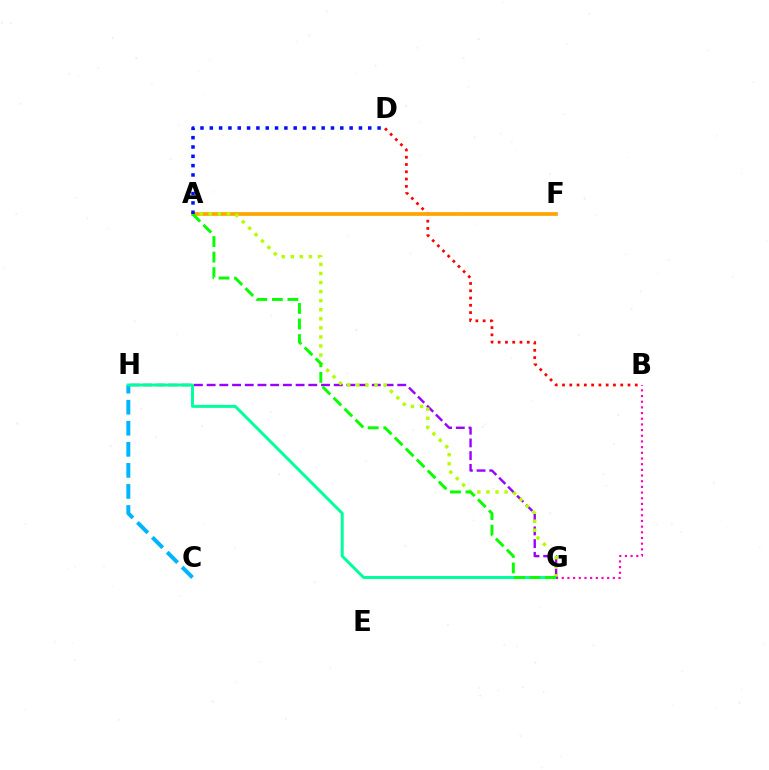{('C', 'H'): [{'color': '#00b5ff', 'line_style': 'dashed', 'thickness': 2.86}], ('B', 'D'): [{'color': '#ff0000', 'line_style': 'dotted', 'thickness': 1.98}], ('A', 'F'): [{'color': '#ffa500', 'line_style': 'solid', 'thickness': 2.67}], ('G', 'H'): [{'color': '#9b00ff', 'line_style': 'dashed', 'thickness': 1.73}, {'color': '#00ff9d', 'line_style': 'solid', 'thickness': 2.13}], ('A', 'G'): [{'color': '#b3ff00', 'line_style': 'dotted', 'thickness': 2.46}, {'color': '#08ff00', 'line_style': 'dashed', 'thickness': 2.11}], ('B', 'G'): [{'color': '#ff00bd', 'line_style': 'dotted', 'thickness': 1.54}], ('A', 'D'): [{'color': '#0010ff', 'line_style': 'dotted', 'thickness': 2.53}]}